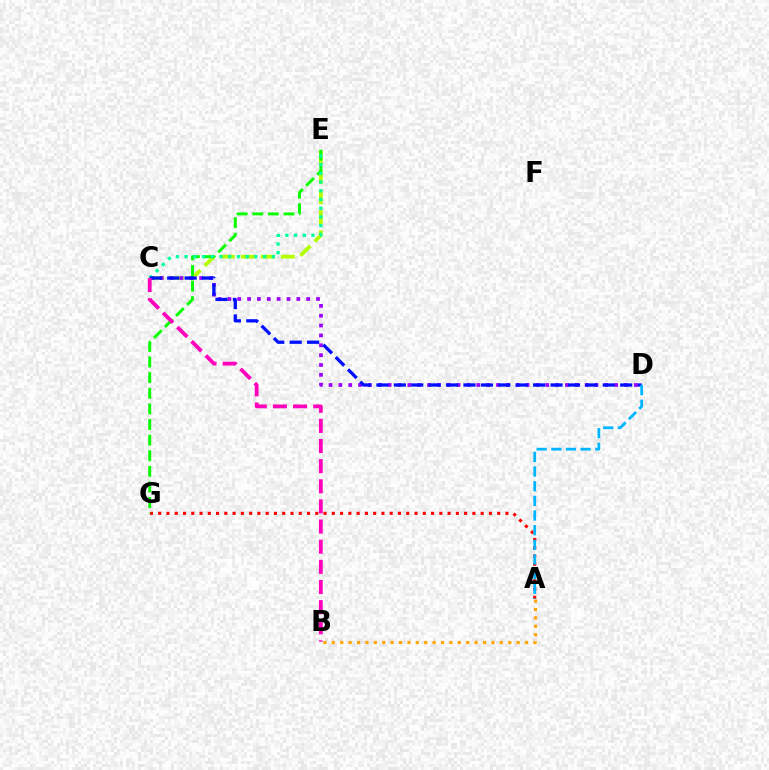{('C', 'E'): [{'color': '#b3ff00', 'line_style': 'dashed', 'thickness': 2.72}, {'color': '#00ff9d', 'line_style': 'dotted', 'thickness': 2.37}], ('A', 'G'): [{'color': '#ff0000', 'line_style': 'dotted', 'thickness': 2.25}], ('A', 'B'): [{'color': '#ffa500', 'line_style': 'dotted', 'thickness': 2.28}], ('E', 'G'): [{'color': '#08ff00', 'line_style': 'dashed', 'thickness': 2.12}], ('C', 'D'): [{'color': '#9b00ff', 'line_style': 'dotted', 'thickness': 2.68}, {'color': '#0010ff', 'line_style': 'dashed', 'thickness': 2.37}], ('A', 'D'): [{'color': '#00b5ff', 'line_style': 'dashed', 'thickness': 1.99}], ('B', 'C'): [{'color': '#ff00bd', 'line_style': 'dashed', 'thickness': 2.74}]}